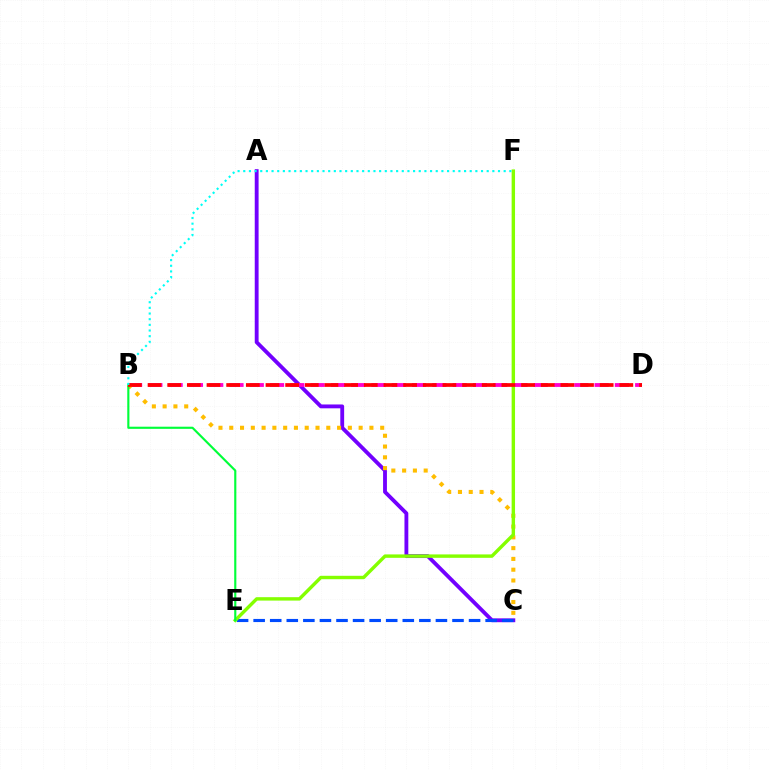{('A', 'C'): [{'color': '#7200ff', 'line_style': 'solid', 'thickness': 2.77}], ('B', 'D'): [{'color': '#ff00cf', 'line_style': 'dashed', 'thickness': 2.76}, {'color': '#ff0000', 'line_style': 'dashed', 'thickness': 2.67}], ('B', 'C'): [{'color': '#ffbd00', 'line_style': 'dotted', 'thickness': 2.93}], ('C', 'E'): [{'color': '#004bff', 'line_style': 'dashed', 'thickness': 2.25}], ('E', 'F'): [{'color': '#84ff00', 'line_style': 'solid', 'thickness': 2.45}], ('B', 'E'): [{'color': '#00ff39', 'line_style': 'solid', 'thickness': 1.54}], ('B', 'F'): [{'color': '#00fff6', 'line_style': 'dotted', 'thickness': 1.54}]}